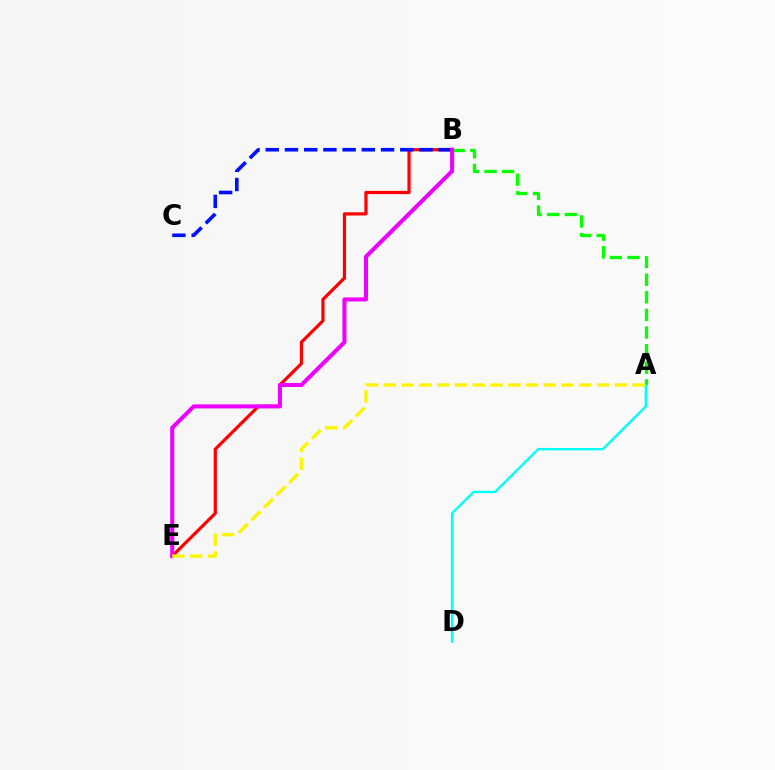{('B', 'E'): [{'color': '#ff0000', 'line_style': 'solid', 'thickness': 2.3}, {'color': '#ee00ff', 'line_style': 'solid', 'thickness': 2.92}], ('B', 'C'): [{'color': '#0010ff', 'line_style': 'dashed', 'thickness': 2.61}], ('A', 'B'): [{'color': '#08ff00', 'line_style': 'dashed', 'thickness': 2.39}], ('A', 'D'): [{'color': '#00fff6', 'line_style': 'solid', 'thickness': 1.73}], ('A', 'E'): [{'color': '#fcf500', 'line_style': 'dashed', 'thickness': 2.41}]}